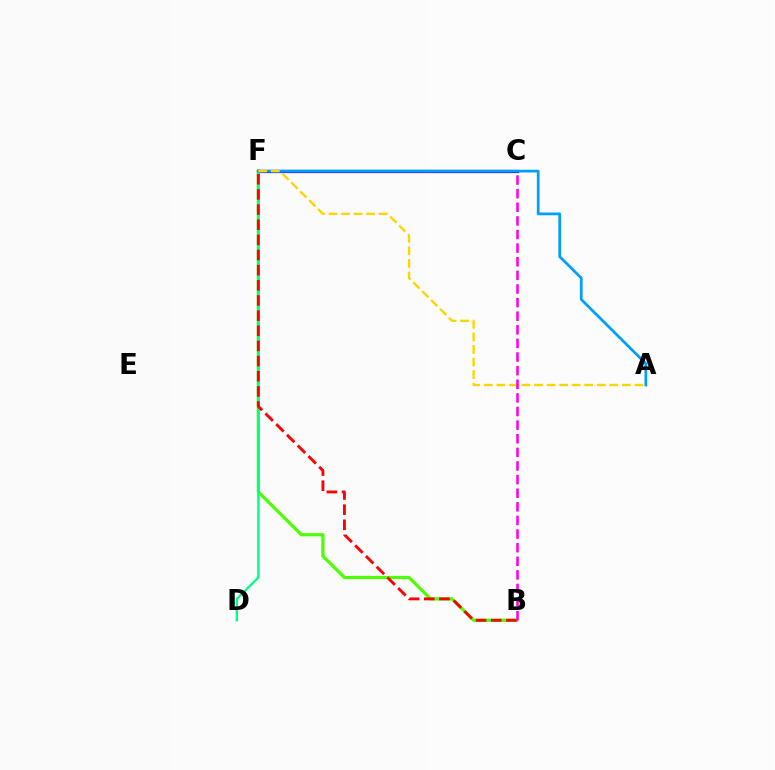{('B', 'F'): [{'color': '#4fff00', 'line_style': 'solid', 'thickness': 2.32}, {'color': '#ff0000', 'line_style': 'dashed', 'thickness': 2.06}], ('C', 'F'): [{'color': '#3700ff', 'line_style': 'solid', 'thickness': 2.31}], ('D', 'F'): [{'color': '#00ff86', 'line_style': 'solid', 'thickness': 1.68}], ('A', 'F'): [{'color': '#009eff', 'line_style': 'solid', 'thickness': 1.97}, {'color': '#ffd500', 'line_style': 'dashed', 'thickness': 1.71}], ('B', 'C'): [{'color': '#ff00ed', 'line_style': 'dashed', 'thickness': 1.85}]}